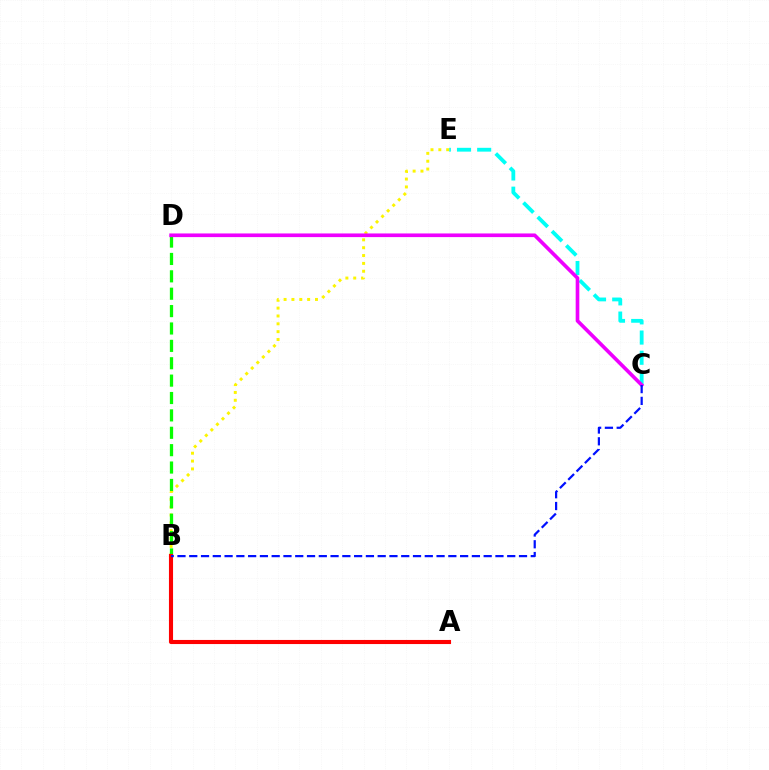{('C', 'E'): [{'color': '#00fff6', 'line_style': 'dashed', 'thickness': 2.74}], ('B', 'E'): [{'color': '#fcf500', 'line_style': 'dotted', 'thickness': 2.13}], ('B', 'D'): [{'color': '#08ff00', 'line_style': 'dashed', 'thickness': 2.36}], ('A', 'B'): [{'color': '#ff0000', 'line_style': 'solid', 'thickness': 2.96}], ('C', 'D'): [{'color': '#ee00ff', 'line_style': 'solid', 'thickness': 2.63}], ('B', 'C'): [{'color': '#0010ff', 'line_style': 'dashed', 'thickness': 1.6}]}